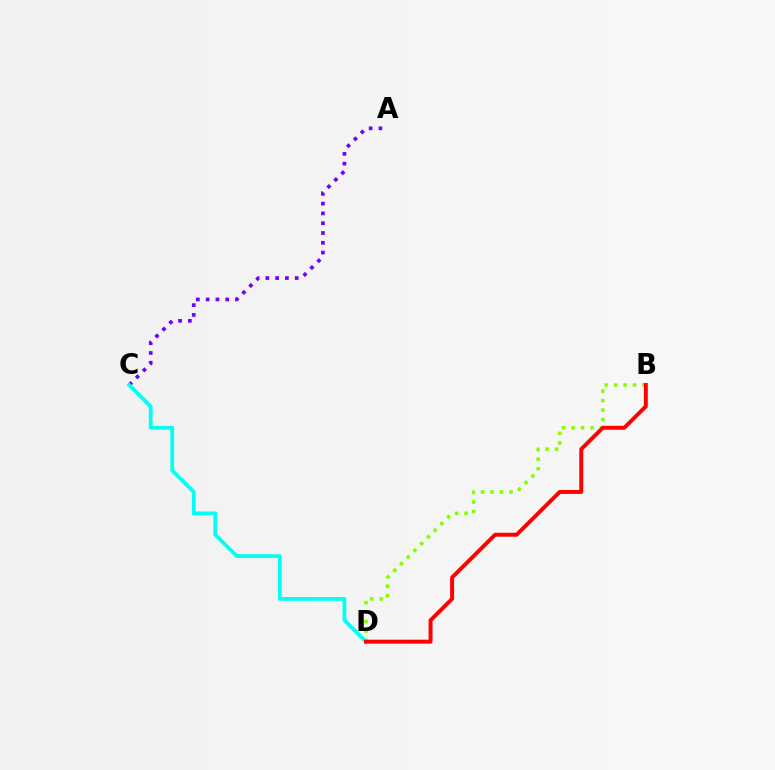{('B', 'D'): [{'color': '#84ff00', 'line_style': 'dotted', 'thickness': 2.57}, {'color': '#ff0000', 'line_style': 'solid', 'thickness': 2.83}], ('A', 'C'): [{'color': '#7200ff', 'line_style': 'dotted', 'thickness': 2.66}], ('C', 'D'): [{'color': '#00fff6', 'line_style': 'solid', 'thickness': 2.72}]}